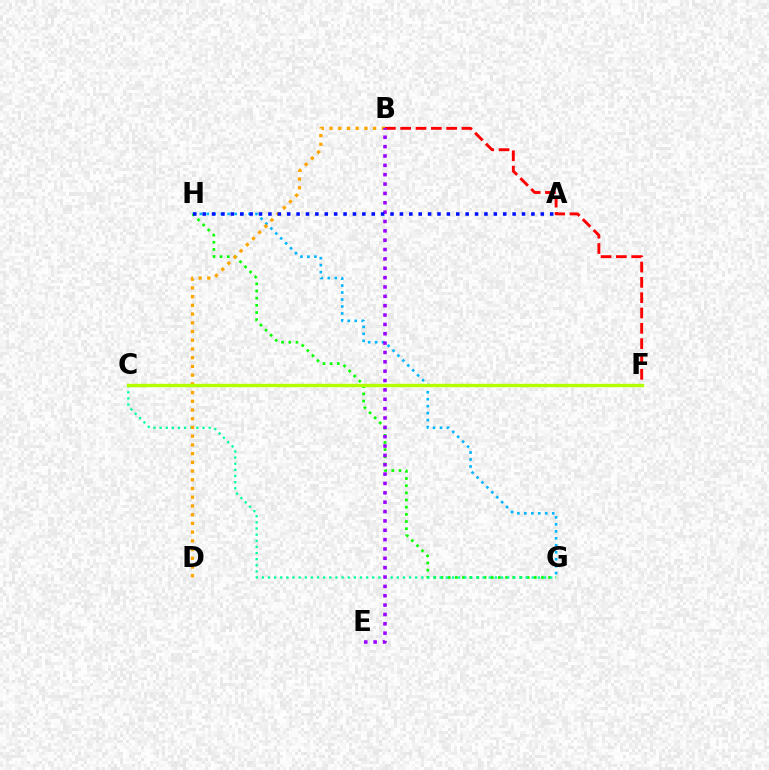{('B', 'F'): [{'color': '#ff0000', 'line_style': 'dashed', 'thickness': 2.08}], ('G', 'H'): [{'color': '#00b5ff', 'line_style': 'dotted', 'thickness': 1.89}, {'color': '#08ff00', 'line_style': 'dotted', 'thickness': 1.95}], ('C', 'G'): [{'color': '#00ff9d', 'line_style': 'dotted', 'thickness': 1.67}], ('C', 'F'): [{'color': '#ff00bd', 'line_style': 'dotted', 'thickness': 1.98}, {'color': '#b3ff00', 'line_style': 'solid', 'thickness': 2.43}], ('B', 'D'): [{'color': '#ffa500', 'line_style': 'dotted', 'thickness': 2.37}], ('B', 'E'): [{'color': '#9b00ff', 'line_style': 'dotted', 'thickness': 2.54}], ('A', 'H'): [{'color': '#0010ff', 'line_style': 'dotted', 'thickness': 2.55}]}